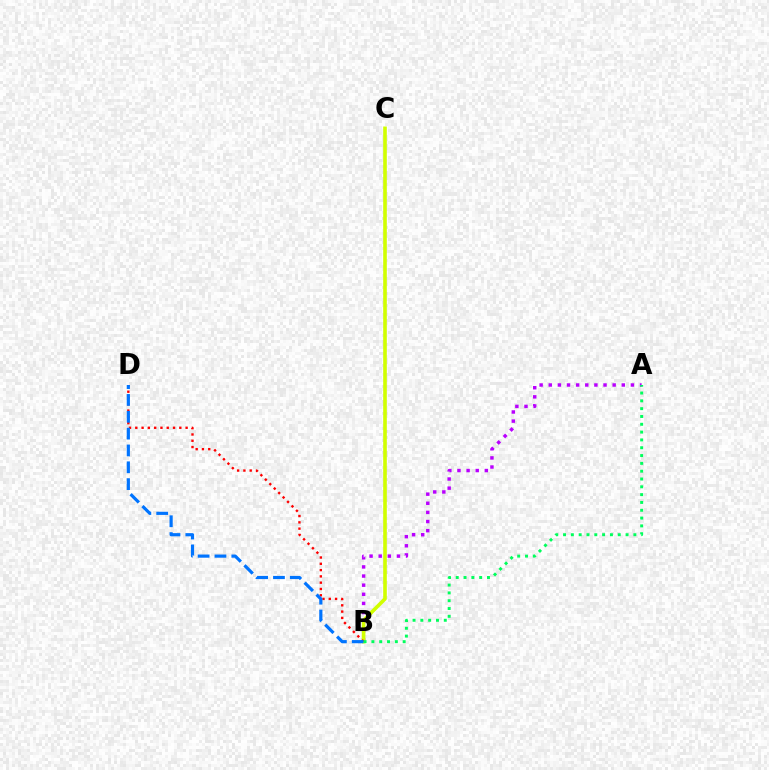{('A', 'B'): [{'color': '#b900ff', 'line_style': 'dotted', 'thickness': 2.48}, {'color': '#00ff5c', 'line_style': 'dotted', 'thickness': 2.12}], ('B', 'C'): [{'color': '#d1ff00', 'line_style': 'solid', 'thickness': 2.6}], ('B', 'D'): [{'color': '#ff0000', 'line_style': 'dotted', 'thickness': 1.71}, {'color': '#0074ff', 'line_style': 'dashed', 'thickness': 2.29}]}